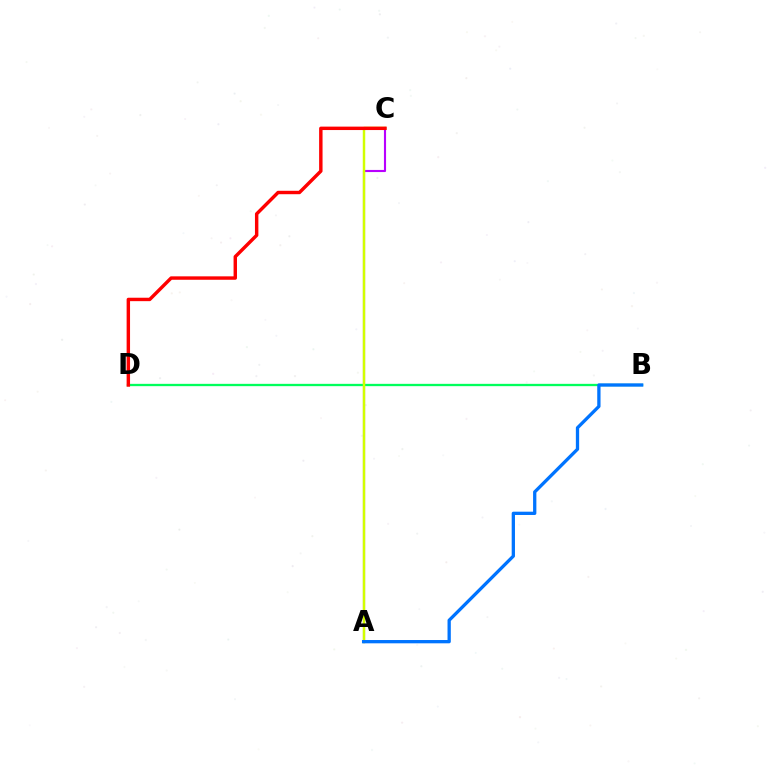{('A', 'C'): [{'color': '#b900ff', 'line_style': 'solid', 'thickness': 1.53}, {'color': '#d1ff00', 'line_style': 'solid', 'thickness': 1.77}], ('B', 'D'): [{'color': '#00ff5c', 'line_style': 'solid', 'thickness': 1.66}], ('C', 'D'): [{'color': '#ff0000', 'line_style': 'solid', 'thickness': 2.47}], ('A', 'B'): [{'color': '#0074ff', 'line_style': 'solid', 'thickness': 2.37}]}